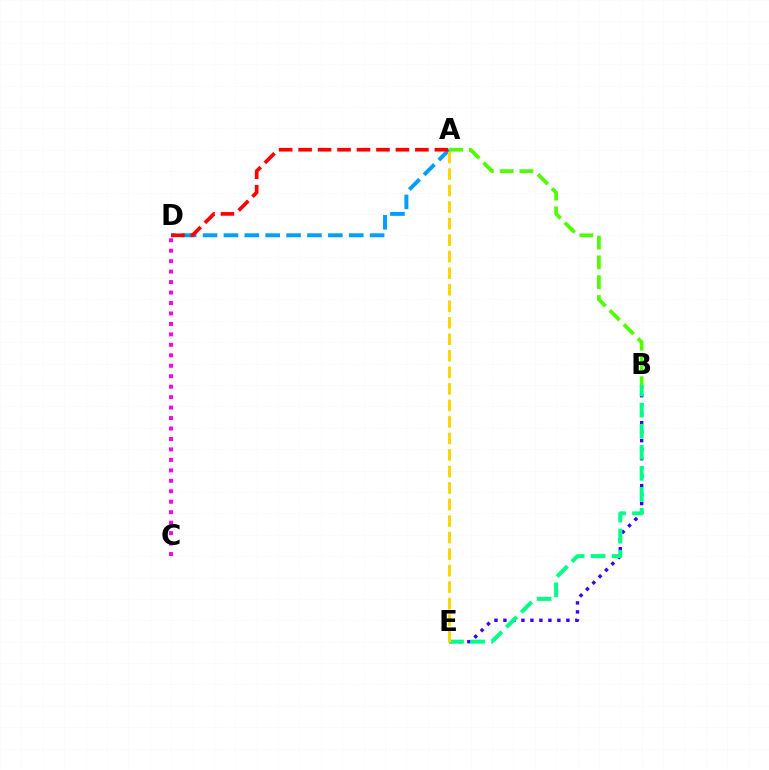{('B', 'E'): [{'color': '#3700ff', 'line_style': 'dotted', 'thickness': 2.44}, {'color': '#00ff86', 'line_style': 'dashed', 'thickness': 2.86}], ('A', 'D'): [{'color': '#009eff', 'line_style': 'dashed', 'thickness': 2.84}, {'color': '#ff0000', 'line_style': 'dashed', 'thickness': 2.64}], ('C', 'D'): [{'color': '#ff00ed', 'line_style': 'dotted', 'thickness': 2.84}], ('A', 'B'): [{'color': '#4fff00', 'line_style': 'dashed', 'thickness': 2.69}], ('A', 'E'): [{'color': '#ffd500', 'line_style': 'dashed', 'thickness': 2.24}]}